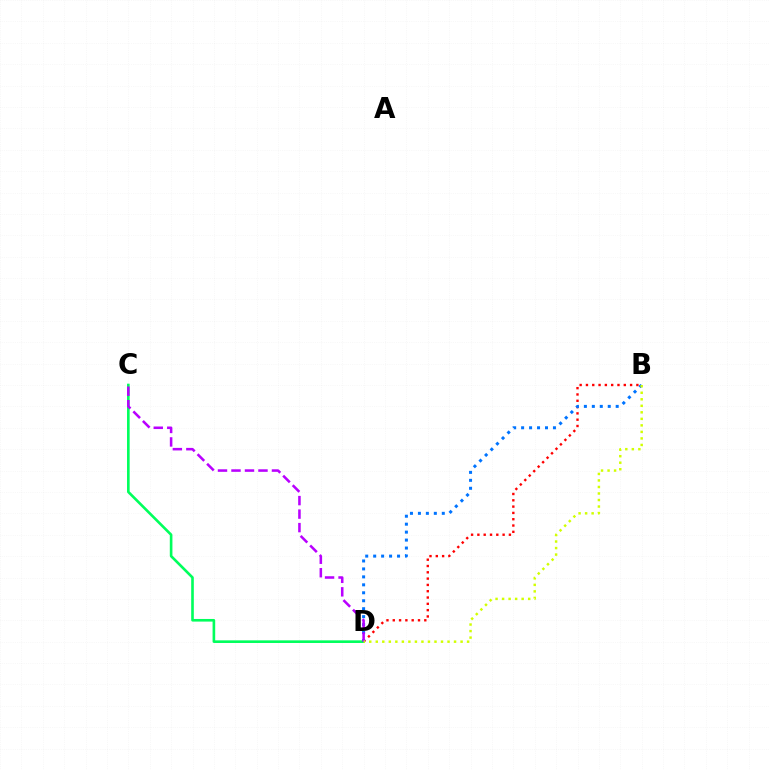{('C', 'D'): [{'color': '#00ff5c', 'line_style': 'solid', 'thickness': 1.89}, {'color': '#b900ff', 'line_style': 'dashed', 'thickness': 1.83}], ('B', 'D'): [{'color': '#ff0000', 'line_style': 'dotted', 'thickness': 1.71}, {'color': '#0074ff', 'line_style': 'dotted', 'thickness': 2.16}, {'color': '#d1ff00', 'line_style': 'dotted', 'thickness': 1.77}]}